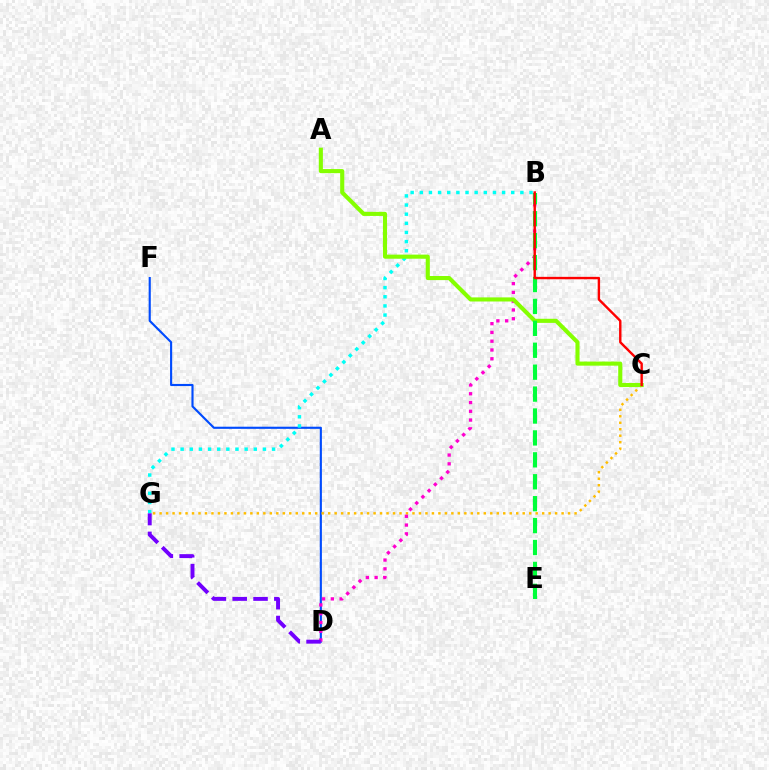{('D', 'F'): [{'color': '#004bff', 'line_style': 'solid', 'thickness': 1.53}], ('B', 'G'): [{'color': '#00fff6', 'line_style': 'dotted', 'thickness': 2.48}], ('C', 'G'): [{'color': '#ffbd00', 'line_style': 'dotted', 'thickness': 1.76}], ('B', 'D'): [{'color': '#ff00cf', 'line_style': 'dotted', 'thickness': 2.38}], ('A', 'C'): [{'color': '#84ff00', 'line_style': 'solid', 'thickness': 2.95}], ('D', 'G'): [{'color': '#7200ff', 'line_style': 'dashed', 'thickness': 2.83}], ('B', 'E'): [{'color': '#00ff39', 'line_style': 'dashed', 'thickness': 2.98}], ('B', 'C'): [{'color': '#ff0000', 'line_style': 'solid', 'thickness': 1.73}]}